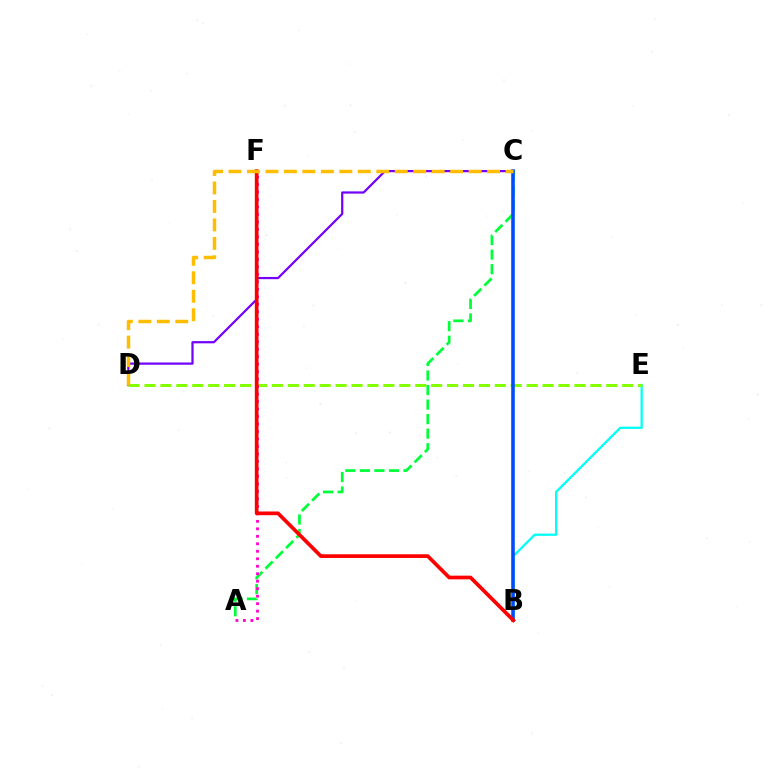{('B', 'E'): [{'color': '#00fff6', 'line_style': 'solid', 'thickness': 1.63}], ('C', 'D'): [{'color': '#7200ff', 'line_style': 'solid', 'thickness': 1.6}, {'color': '#ffbd00', 'line_style': 'dashed', 'thickness': 2.51}], ('A', 'C'): [{'color': '#00ff39', 'line_style': 'dashed', 'thickness': 1.98}], ('D', 'E'): [{'color': '#84ff00', 'line_style': 'dashed', 'thickness': 2.16}], ('B', 'C'): [{'color': '#004bff', 'line_style': 'solid', 'thickness': 2.58}], ('A', 'F'): [{'color': '#ff00cf', 'line_style': 'dotted', 'thickness': 2.03}], ('B', 'F'): [{'color': '#ff0000', 'line_style': 'solid', 'thickness': 2.67}]}